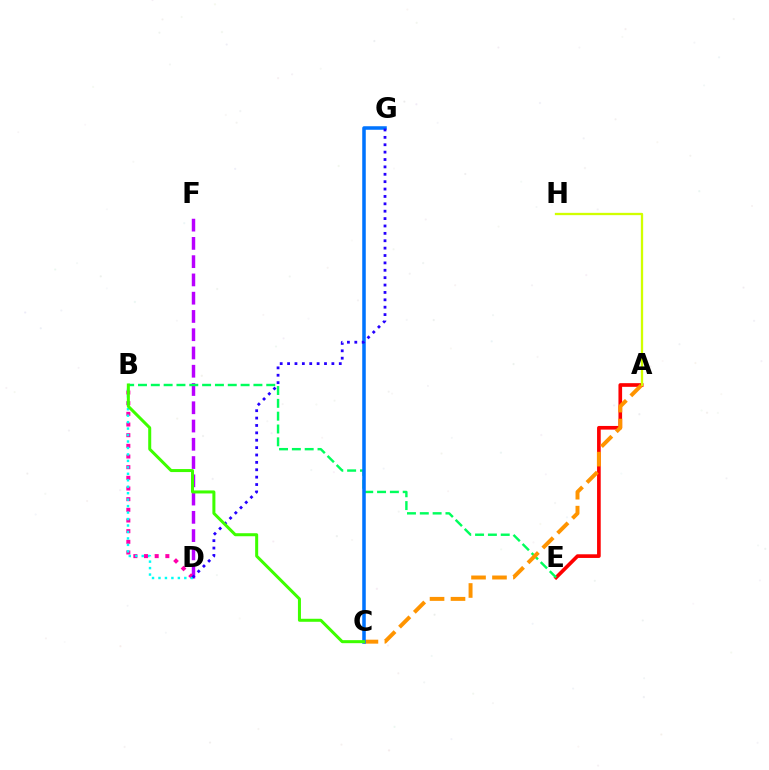{('D', 'F'): [{'color': '#b900ff', 'line_style': 'dashed', 'thickness': 2.48}], ('A', 'E'): [{'color': '#ff0000', 'line_style': 'solid', 'thickness': 2.64}], ('B', 'E'): [{'color': '#00ff5c', 'line_style': 'dashed', 'thickness': 1.74}], ('B', 'D'): [{'color': '#ff00ac', 'line_style': 'dotted', 'thickness': 2.9}, {'color': '#00fff6', 'line_style': 'dotted', 'thickness': 1.76}], ('A', 'H'): [{'color': '#d1ff00', 'line_style': 'solid', 'thickness': 1.66}], ('A', 'C'): [{'color': '#ff9400', 'line_style': 'dashed', 'thickness': 2.85}], ('C', 'G'): [{'color': '#0074ff', 'line_style': 'solid', 'thickness': 2.54}], ('D', 'G'): [{'color': '#2500ff', 'line_style': 'dotted', 'thickness': 2.01}], ('B', 'C'): [{'color': '#3dff00', 'line_style': 'solid', 'thickness': 2.17}]}